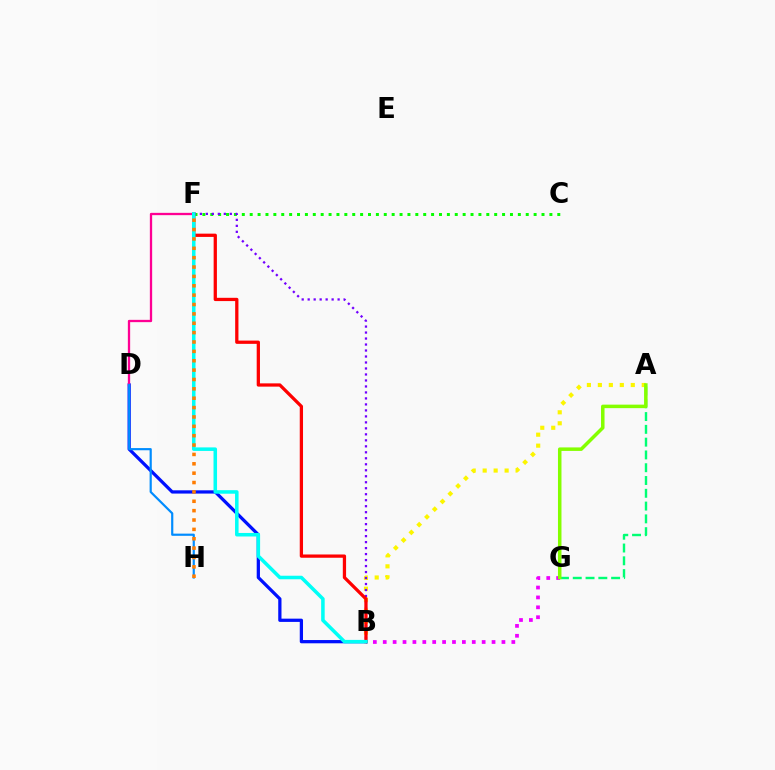{('A', 'G'): [{'color': '#00ff74', 'line_style': 'dashed', 'thickness': 1.74}, {'color': '#84ff00', 'line_style': 'solid', 'thickness': 2.52}], ('B', 'G'): [{'color': '#ee00ff', 'line_style': 'dotted', 'thickness': 2.69}], ('C', 'F'): [{'color': '#08ff00', 'line_style': 'dotted', 'thickness': 2.14}], ('A', 'B'): [{'color': '#fcf500', 'line_style': 'dotted', 'thickness': 2.98}], ('B', 'D'): [{'color': '#0010ff', 'line_style': 'solid', 'thickness': 2.34}], ('D', 'F'): [{'color': '#ff0094', 'line_style': 'solid', 'thickness': 1.65}], ('B', 'F'): [{'color': '#7200ff', 'line_style': 'dotted', 'thickness': 1.63}, {'color': '#ff0000', 'line_style': 'solid', 'thickness': 2.35}, {'color': '#00fff6', 'line_style': 'solid', 'thickness': 2.54}], ('D', 'H'): [{'color': '#008cff', 'line_style': 'solid', 'thickness': 1.57}], ('F', 'H'): [{'color': '#ff7c00', 'line_style': 'dotted', 'thickness': 2.55}]}